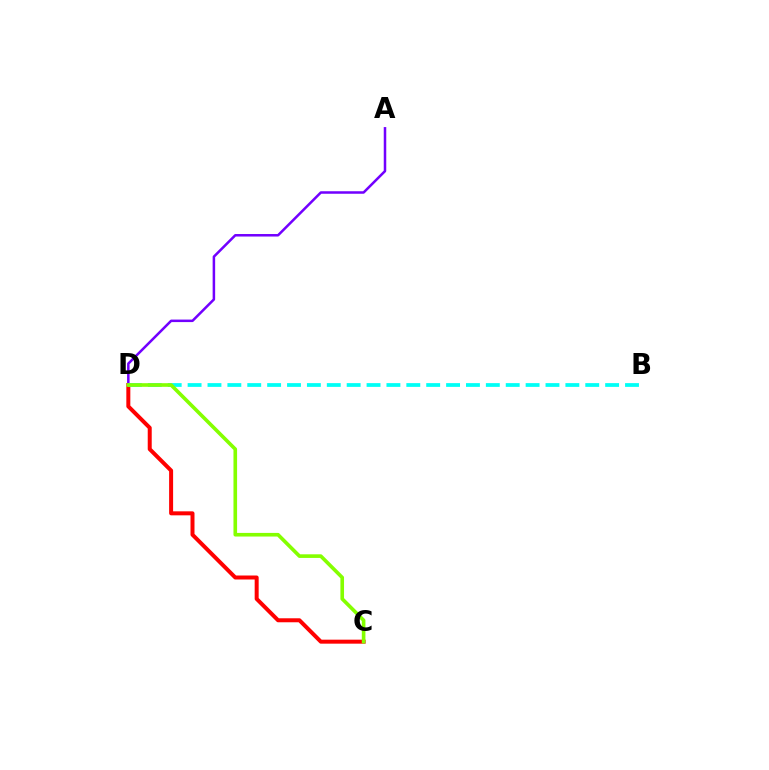{('A', 'D'): [{'color': '#7200ff', 'line_style': 'solid', 'thickness': 1.81}], ('C', 'D'): [{'color': '#ff0000', 'line_style': 'solid', 'thickness': 2.87}, {'color': '#84ff00', 'line_style': 'solid', 'thickness': 2.61}], ('B', 'D'): [{'color': '#00fff6', 'line_style': 'dashed', 'thickness': 2.7}]}